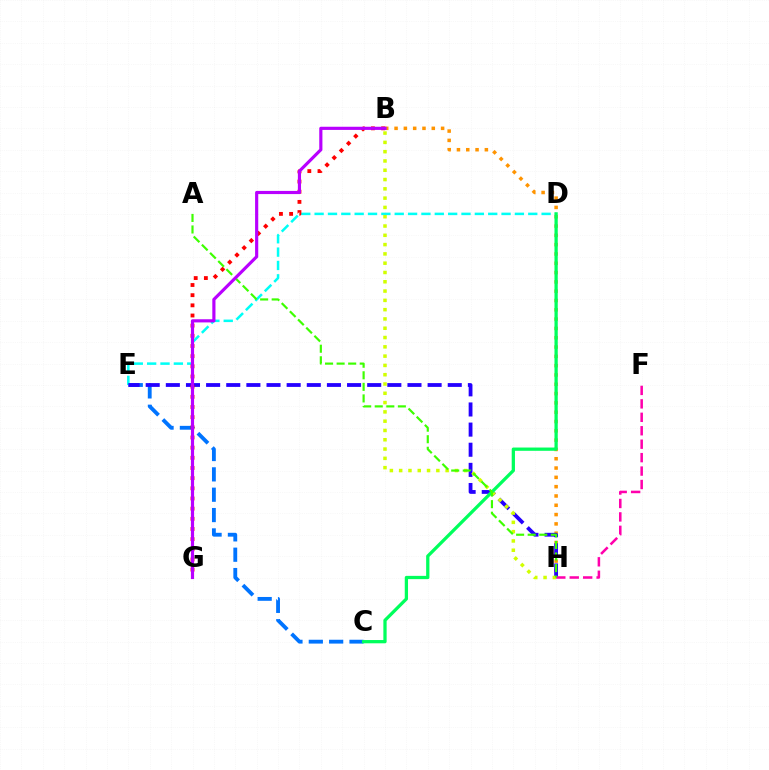{('B', 'H'): [{'color': '#ff9400', 'line_style': 'dotted', 'thickness': 2.53}, {'color': '#d1ff00', 'line_style': 'dotted', 'thickness': 2.52}], ('C', 'E'): [{'color': '#0074ff', 'line_style': 'dashed', 'thickness': 2.76}], ('D', 'E'): [{'color': '#00fff6', 'line_style': 'dashed', 'thickness': 1.81}], ('E', 'H'): [{'color': '#2500ff', 'line_style': 'dashed', 'thickness': 2.74}], ('B', 'G'): [{'color': '#ff0000', 'line_style': 'dotted', 'thickness': 2.76}, {'color': '#b900ff', 'line_style': 'solid', 'thickness': 2.28}], ('F', 'H'): [{'color': '#ff00ac', 'line_style': 'dashed', 'thickness': 1.83}], ('C', 'D'): [{'color': '#00ff5c', 'line_style': 'solid', 'thickness': 2.35}], ('A', 'H'): [{'color': '#3dff00', 'line_style': 'dashed', 'thickness': 1.57}]}